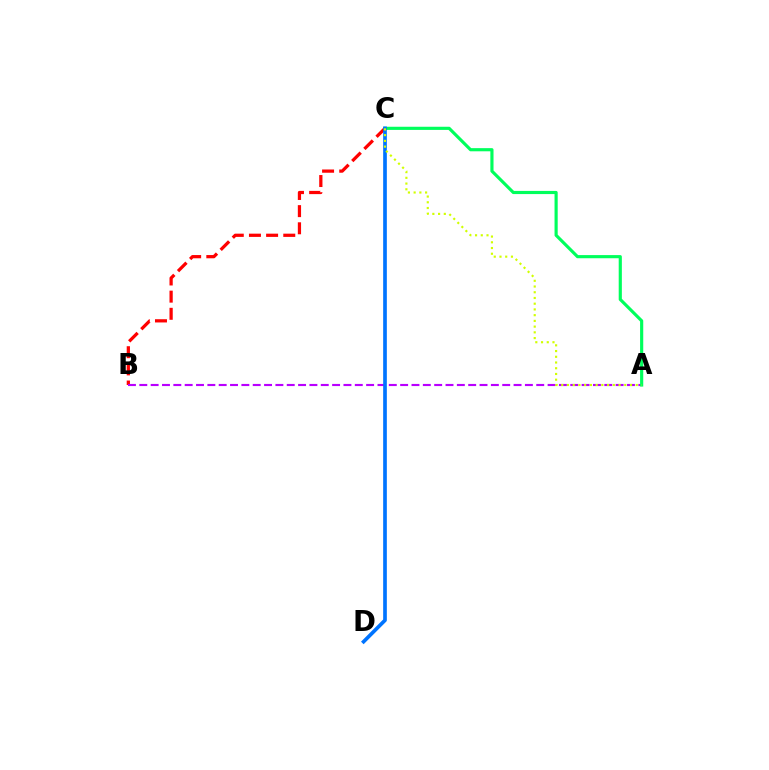{('B', 'C'): [{'color': '#ff0000', 'line_style': 'dashed', 'thickness': 2.33}], ('A', 'B'): [{'color': '#b900ff', 'line_style': 'dashed', 'thickness': 1.54}], ('A', 'C'): [{'color': '#00ff5c', 'line_style': 'solid', 'thickness': 2.27}, {'color': '#d1ff00', 'line_style': 'dotted', 'thickness': 1.56}], ('C', 'D'): [{'color': '#0074ff', 'line_style': 'solid', 'thickness': 2.64}]}